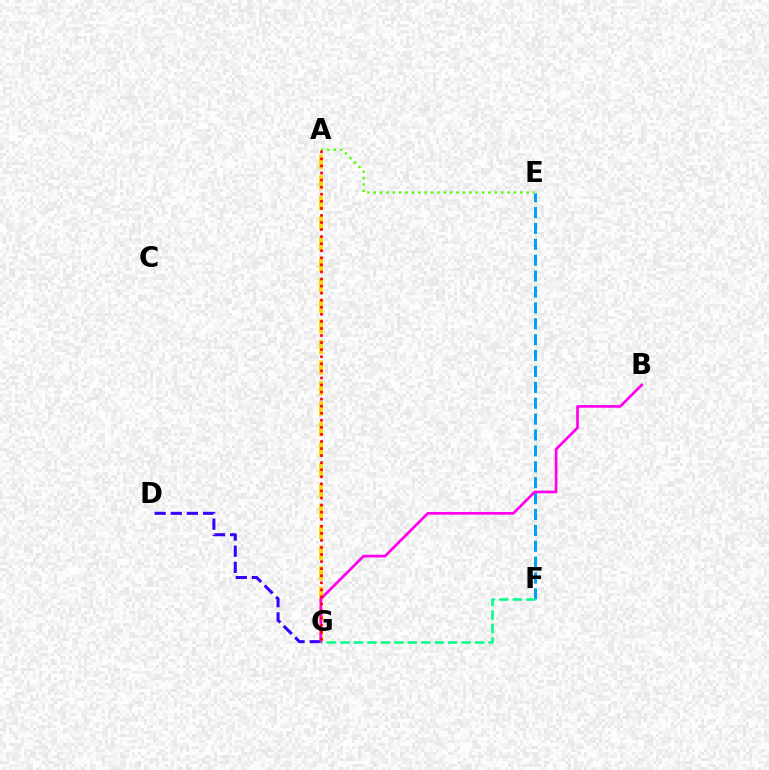{('A', 'G'): [{'color': '#ffd500', 'line_style': 'dashed', 'thickness': 2.79}, {'color': '#ff0000', 'line_style': 'dotted', 'thickness': 1.92}], ('D', 'G'): [{'color': '#3700ff', 'line_style': 'dashed', 'thickness': 2.19}], ('E', 'F'): [{'color': '#009eff', 'line_style': 'dashed', 'thickness': 2.16}], ('B', 'G'): [{'color': '#ff00ed', 'line_style': 'solid', 'thickness': 1.93}], ('F', 'G'): [{'color': '#00ff86', 'line_style': 'dashed', 'thickness': 1.83}], ('A', 'E'): [{'color': '#4fff00', 'line_style': 'dotted', 'thickness': 1.73}]}